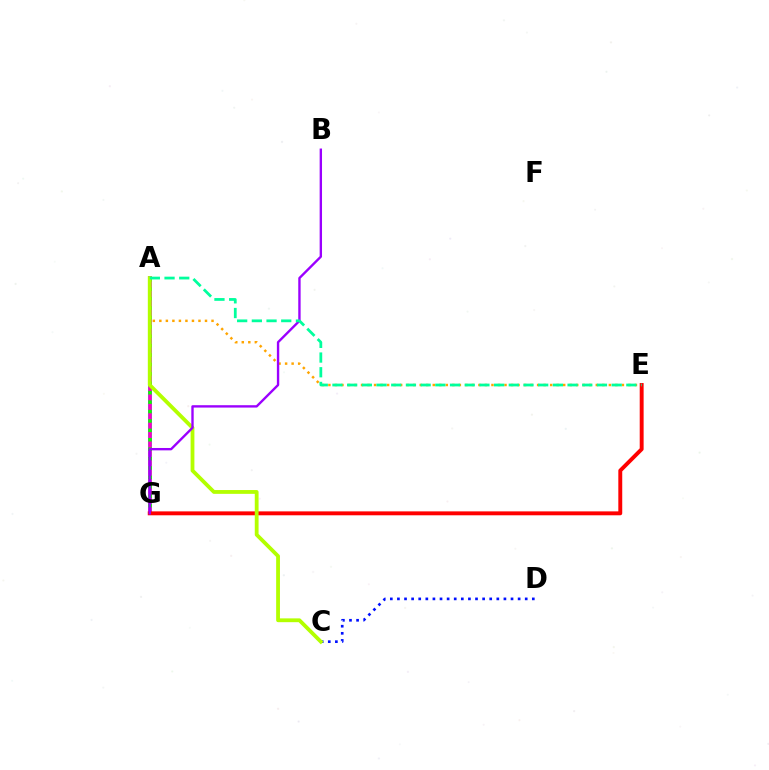{('A', 'E'): [{'color': '#ffa500', 'line_style': 'dotted', 'thickness': 1.77}, {'color': '#00ff9d', 'line_style': 'dashed', 'thickness': 2.0}], ('A', 'G'): [{'color': '#00b5ff', 'line_style': 'solid', 'thickness': 2.74}, {'color': '#ff00bd', 'line_style': 'solid', 'thickness': 2.54}, {'color': '#08ff00', 'line_style': 'dotted', 'thickness': 2.56}], ('C', 'D'): [{'color': '#0010ff', 'line_style': 'dotted', 'thickness': 1.93}], ('E', 'G'): [{'color': '#ff0000', 'line_style': 'solid', 'thickness': 2.82}], ('A', 'C'): [{'color': '#b3ff00', 'line_style': 'solid', 'thickness': 2.74}], ('B', 'G'): [{'color': '#9b00ff', 'line_style': 'solid', 'thickness': 1.71}]}